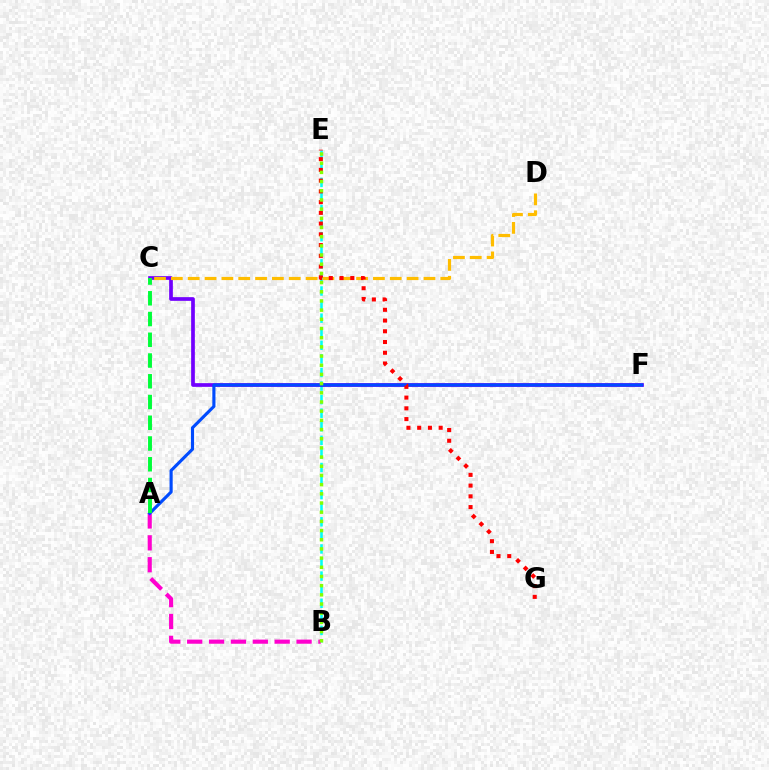{('B', 'E'): [{'color': '#00fff6', 'line_style': 'dashed', 'thickness': 1.84}, {'color': '#84ff00', 'line_style': 'dotted', 'thickness': 2.5}], ('A', 'B'): [{'color': '#ff00cf', 'line_style': 'dashed', 'thickness': 2.97}], ('C', 'F'): [{'color': '#7200ff', 'line_style': 'solid', 'thickness': 2.67}], ('C', 'D'): [{'color': '#ffbd00', 'line_style': 'dashed', 'thickness': 2.29}], ('A', 'F'): [{'color': '#004bff', 'line_style': 'solid', 'thickness': 2.26}], ('E', 'G'): [{'color': '#ff0000', 'line_style': 'dotted', 'thickness': 2.92}], ('A', 'C'): [{'color': '#00ff39', 'line_style': 'dashed', 'thickness': 2.82}]}